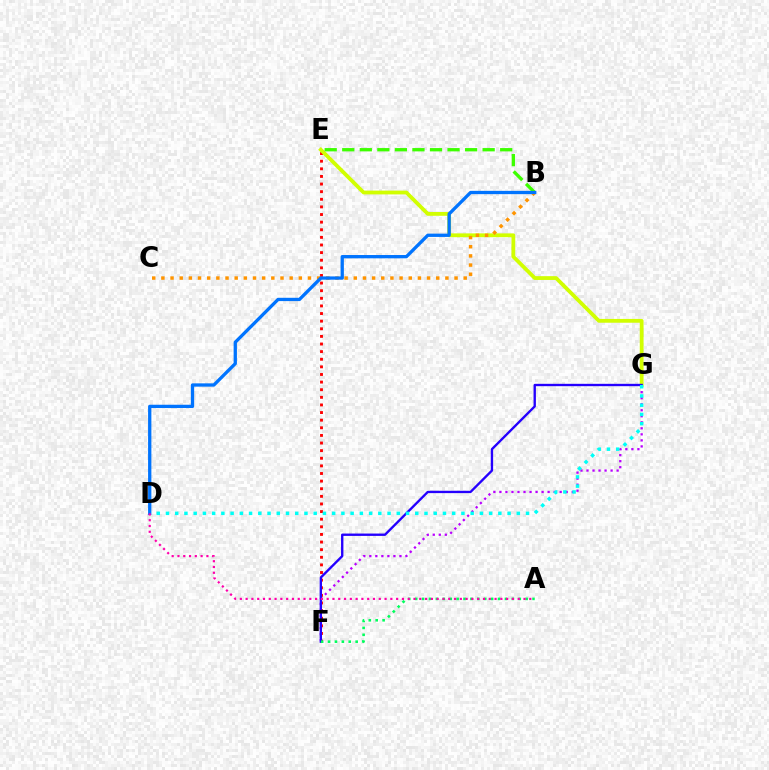{('E', 'F'): [{'color': '#ff0000', 'line_style': 'dotted', 'thickness': 2.07}], ('F', 'G'): [{'color': '#b900ff', 'line_style': 'dotted', 'thickness': 1.64}, {'color': '#2500ff', 'line_style': 'solid', 'thickness': 1.7}], ('E', 'G'): [{'color': '#d1ff00', 'line_style': 'solid', 'thickness': 2.74}], ('B', 'E'): [{'color': '#3dff00', 'line_style': 'dashed', 'thickness': 2.38}], ('B', 'C'): [{'color': '#ff9400', 'line_style': 'dotted', 'thickness': 2.49}], ('A', 'F'): [{'color': '#00ff5c', 'line_style': 'dotted', 'thickness': 1.88}], ('D', 'G'): [{'color': '#00fff6', 'line_style': 'dotted', 'thickness': 2.51}], ('B', 'D'): [{'color': '#0074ff', 'line_style': 'solid', 'thickness': 2.37}], ('A', 'D'): [{'color': '#ff00ac', 'line_style': 'dotted', 'thickness': 1.57}]}